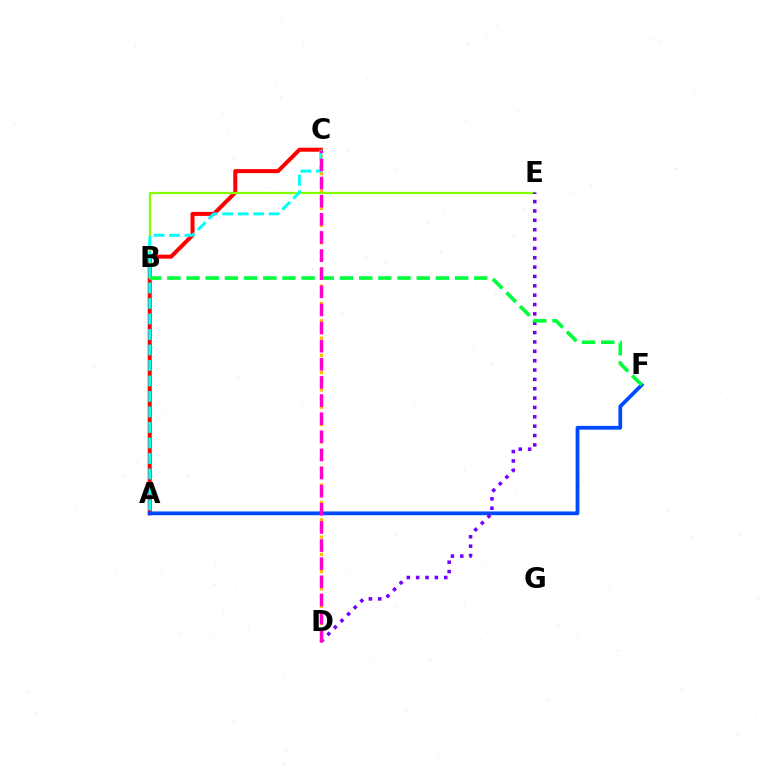{('C', 'D'): [{'color': '#ffbd00', 'line_style': 'dotted', 'thickness': 2.35}, {'color': '#ff00cf', 'line_style': 'dashed', 'thickness': 2.46}], ('A', 'C'): [{'color': '#ff0000', 'line_style': 'solid', 'thickness': 2.89}, {'color': '#00fff6', 'line_style': 'dashed', 'thickness': 2.11}], ('A', 'F'): [{'color': '#004bff', 'line_style': 'solid', 'thickness': 2.71}], ('B', 'E'): [{'color': '#84ff00', 'line_style': 'solid', 'thickness': 1.61}], ('D', 'E'): [{'color': '#7200ff', 'line_style': 'dotted', 'thickness': 2.54}], ('B', 'F'): [{'color': '#00ff39', 'line_style': 'dashed', 'thickness': 2.61}]}